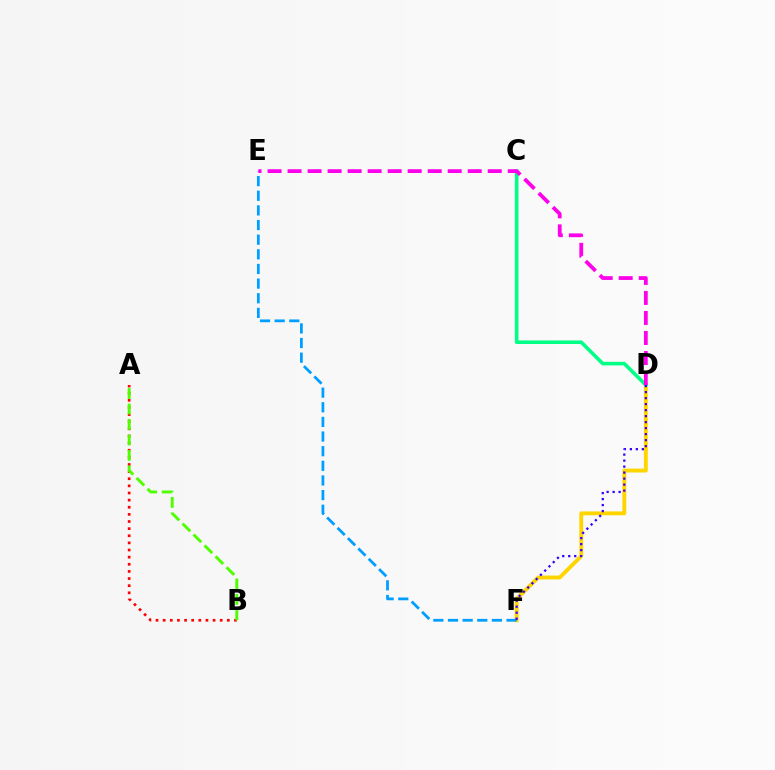{('A', 'B'): [{'color': '#ff0000', 'line_style': 'dotted', 'thickness': 1.94}, {'color': '#4fff00', 'line_style': 'dashed', 'thickness': 2.1}], ('D', 'F'): [{'color': '#ffd500', 'line_style': 'solid', 'thickness': 2.8}, {'color': '#3700ff', 'line_style': 'dotted', 'thickness': 1.63}], ('E', 'F'): [{'color': '#009eff', 'line_style': 'dashed', 'thickness': 1.99}], ('C', 'D'): [{'color': '#00ff86', 'line_style': 'solid', 'thickness': 2.58}], ('D', 'E'): [{'color': '#ff00ed', 'line_style': 'dashed', 'thickness': 2.72}]}